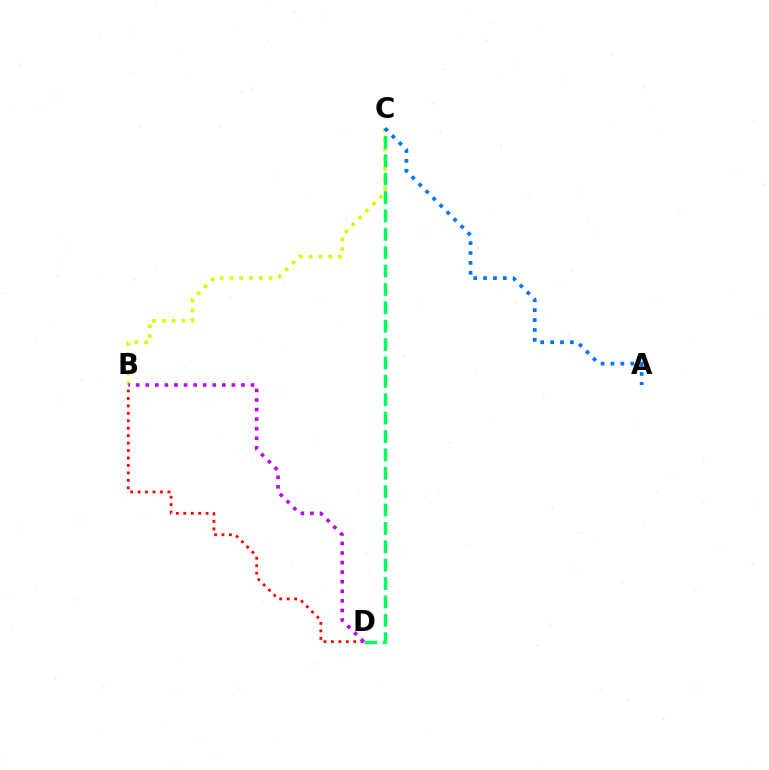{('B', 'C'): [{'color': '#d1ff00', 'line_style': 'dotted', 'thickness': 2.66}], ('C', 'D'): [{'color': '#00ff5c', 'line_style': 'dashed', 'thickness': 2.5}], ('B', 'D'): [{'color': '#ff0000', 'line_style': 'dotted', 'thickness': 2.02}, {'color': '#b900ff', 'line_style': 'dotted', 'thickness': 2.6}], ('A', 'C'): [{'color': '#0074ff', 'line_style': 'dotted', 'thickness': 2.69}]}